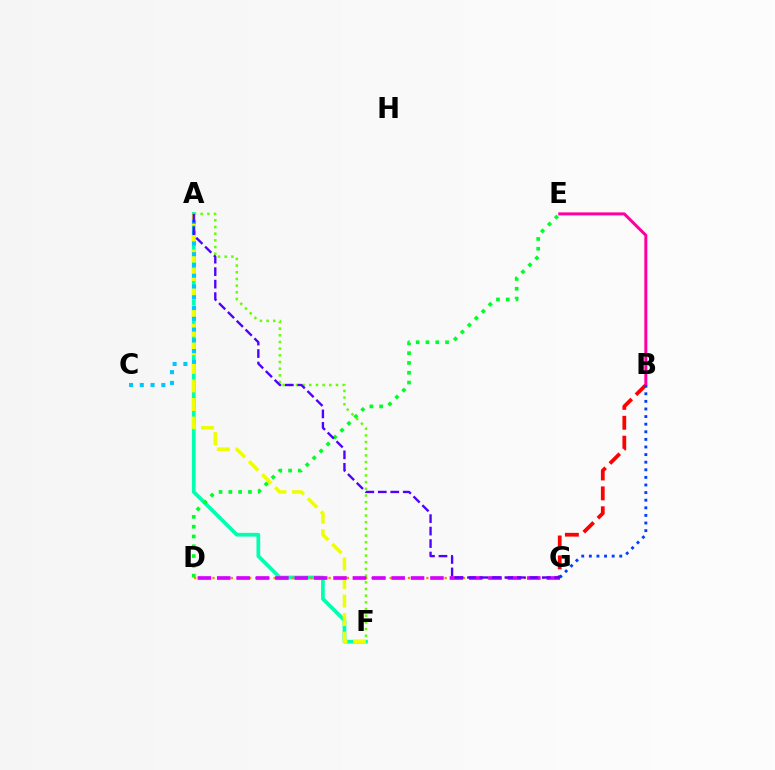{('A', 'F'): [{'color': '#00ffaf', 'line_style': 'solid', 'thickness': 2.68}, {'color': '#eeff00', 'line_style': 'dashed', 'thickness': 2.52}, {'color': '#66ff00', 'line_style': 'dotted', 'thickness': 1.81}], ('D', 'E'): [{'color': '#00ff27', 'line_style': 'dotted', 'thickness': 2.66}], ('D', 'G'): [{'color': '#ff8800', 'line_style': 'dotted', 'thickness': 1.66}, {'color': '#d600ff', 'line_style': 'dashed', 'thickness': 2.63}], ('A', 'C'): [{'color': '#00c7ff', 'line_style': 'dotted', 'thickness': 2.92}], ('B', 'G'): [{'color': '#ff0000', 'line_style': 'dashed', 'thickness': 2.7}, {'color': '#003fff', 'line_style': 'dotted', 'thickness': 2.07}], ('B', 'E'): [{'color': '#ff00a0', 'line_style': 'solid', 'thickness': 2.17}], ('A', 'G'): [{'color': '#4f00ff', 'line_style': 'dashed', 'thickness': 1.69}]}